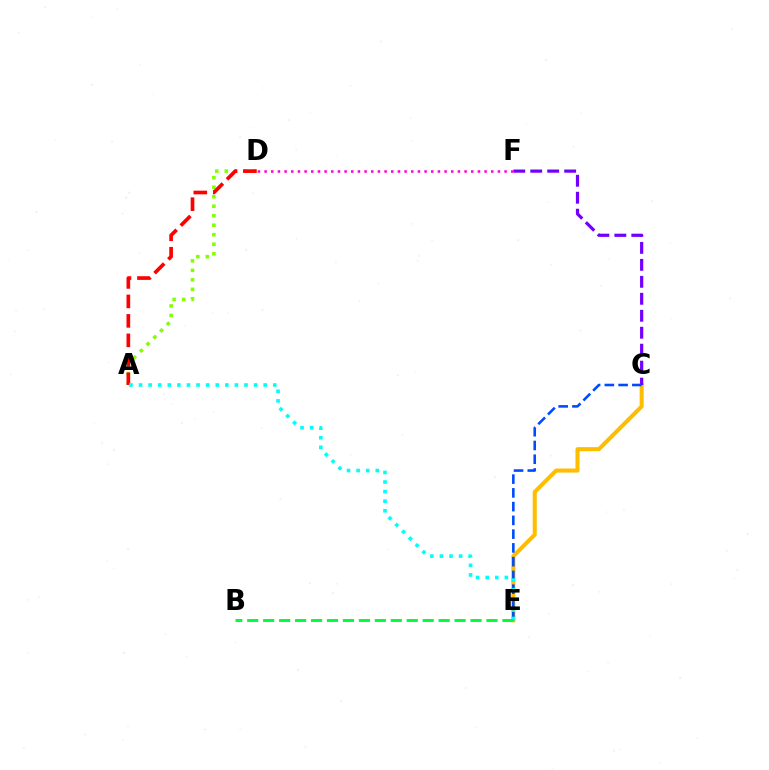{('C', 'E'): [{'color': '#ffbd00', 'line_style': 'solid', 'thickness': 2.92}, {'color': '#004bff', 'line_style': 'dashed', 'thickness': 1.87}], ('C', 'F'): [{'color': '#7200ff', 'line_style': 'dashed', 'thickness': 2.31}], ('A', 'D'): [{'color': '#84ff00', 'line_style': 'dotted', 'thickness': 2.58}, {'color': '#ff0000', 'line_style': 'dashed', 'thickness': 2.65}], ('A', 'E'): [{'color': '#00fff6', 'line_style': 'dotted', 'thickness': 2.61}], ('D', 'F'): [{'color': '#ff00cf', 'line_style': 'dotted', 'thickness': 1.81}], ('B', 'E'): [{'color': '#00ff39', 'line_style': 'dashed', 'thickness': 2.17}]}